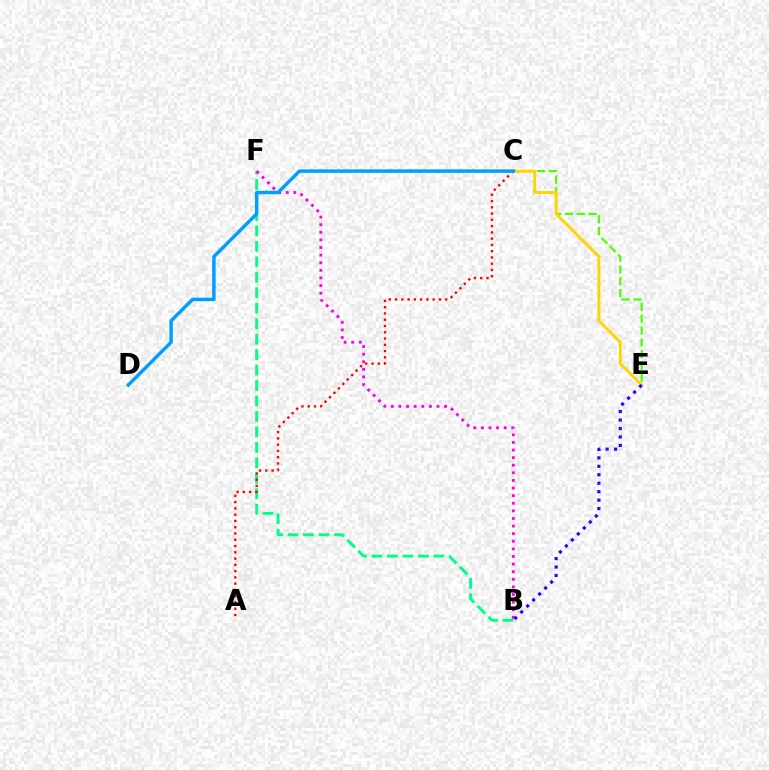{('C', 'E'): [{'color': '#4fff00', 'line_style': 'dashed', 'thickness': 1.6}, {'color': '#ffd500', 'line_style': 'solid', 'thickness': 2.08}], ('B', 'F'): [{'color': '#00ff86', 'line_style': 'dashed', 'thickness': 2.1}, {'color': '#ff00ed', 'line_style': 'dotted', 'thickness': 2.07}], ('A', 'C'): [{'color': '#ff0000', 'line_style': 'dotted', 'thickness': 1.7}], ('C', 'D'): [{'color': '#009eff', 'line_style': 'solid', 'thickness': 2.49}], ('B', 'E'): [{'color': '#3700ff', 'line_style': 'dotted', 'thickness': 2.3}]}